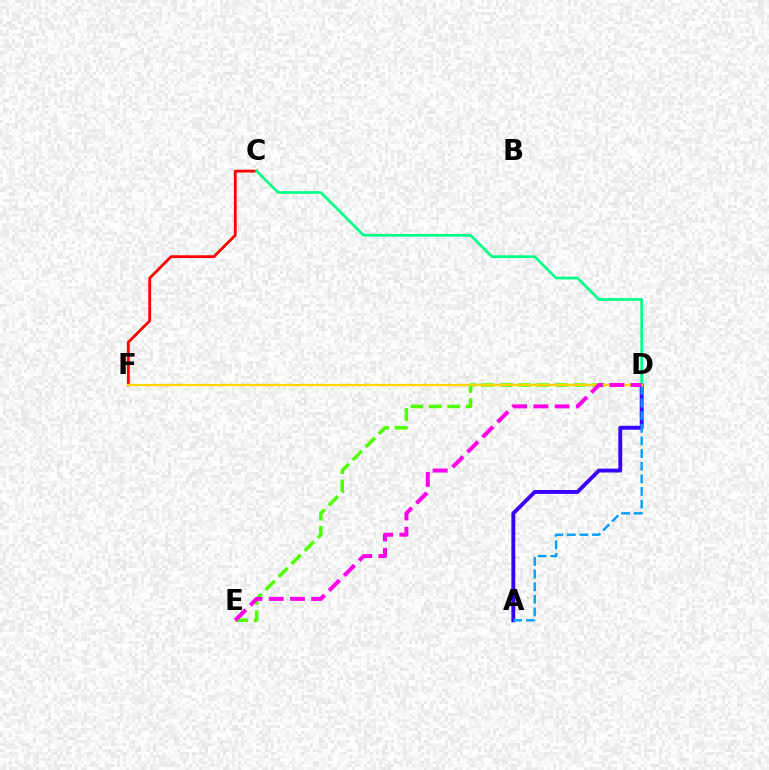{('D', 'E'): [{'color': '#4fff00', 'line_style': 'dashed', 'thickness': 2.51}, {'color': '#ff00ed', 'line_style': 'dashed', 'thickness': 2.88}], ('C', 'F'): [{'color': '#ff0000', 'line_style': 'solid', 'thickness': 2.02}], ('A', 'D'): [{'color': '#3700ff', 'line_style': 'solid', 'thickness': 2.79}, {'color': '#009eff', 'line_style': 'dashed', 'thickness': 1.72}], ('C', 'D'): [{'color': '#00ff86', 'line_style': 'solid', 'thickness': 1.93}], ('D', 'F'): [{'color': '#ffd500', 'line_style': 'solid', 'thickness': 1.64}]}